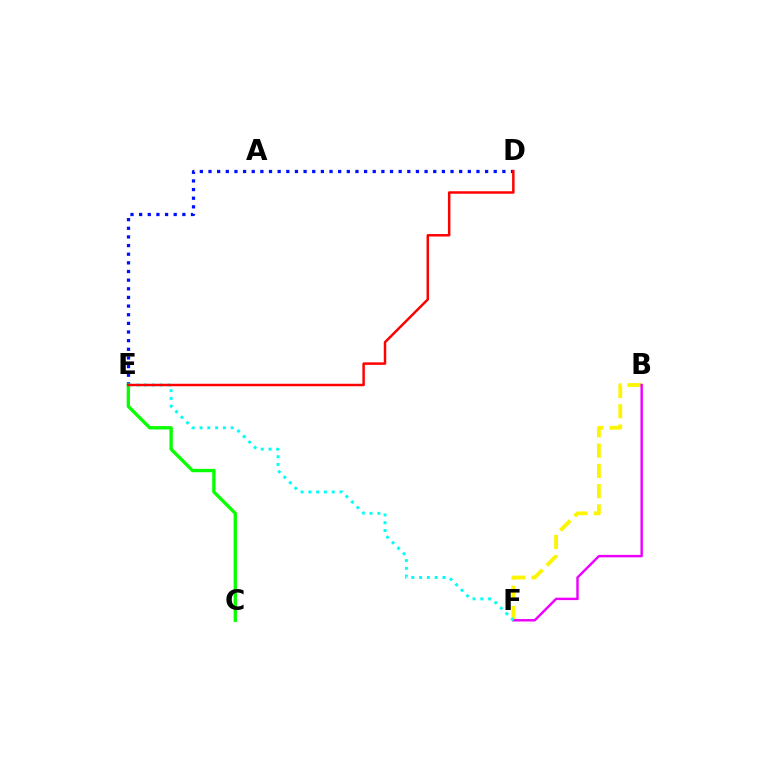{('B', 'F'): [{'color': '#fcf500', 'line_style': 'dashed', 'thickness': 2.75}, {'color': '#ee00ff', 'line_style': 'solid', 'thickness': 1.75}], ('D', 'E'): [{'color': '#0010ff', 'line_style': 'dotted', 'thickness': 2.35}, {'color': '#ff0000', 'line_style': 'solid', 'thickness': 1.79}], ('C', 'E'): [{'color': '#08ff00', 'line_style': 'solid', 'thickness': 2.4}], ('E', 'F'): [{'color': '#00fff6', 'line_style': 'dotted', 'thickness': 2.12}]}